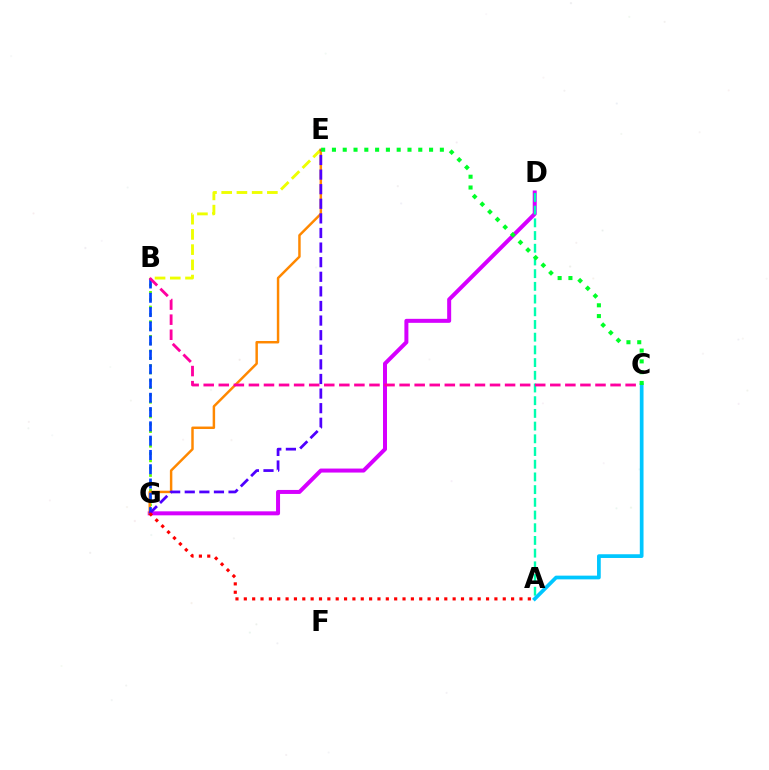{('B', 'G'): [{'color': '#66ff00', 'line_style': 'dotted', 'thickness': 1.99}, {'color': '#003fff', 'line_style': 'dashed', 'thickness': 1.94}], ('B', 'E'): [{'color': '#eeff00', 'line_style': 'dashed', 'thickness': 2.07}], ('D', 'G'): [{'color': '#d600ff', 'line_style': 'solid', 'thickness': 2.88}], ('E', 'G'): [{'color': '#ff8800', 'line_style': 'solid', 'thickness': 1.77}, {'color': '#4f00ff', 'line_style': 'dashed', 'thickness': 1.98}], ('A', 'D'): [{'color': '#00ffaf', 'line_style': 'dashed', 'thickness': 1.73}], ('B', 'C'): [{'color': '#ff00a0', 'line_style': 'dashed', 'thickness': 2.05}], ('A', 'C'): [{'color': '#00c7ff', 'line_style': 'solid', 'thickness': 2.68}], ('A', 'G'): [{'color': '#ff0000', 'line_style': 'dotted', 'thickness': 2.27}], ('C', 'E'): [{'color': '#00ff27', 'line_style': 'dotted', 'thickness': 2.93}]}